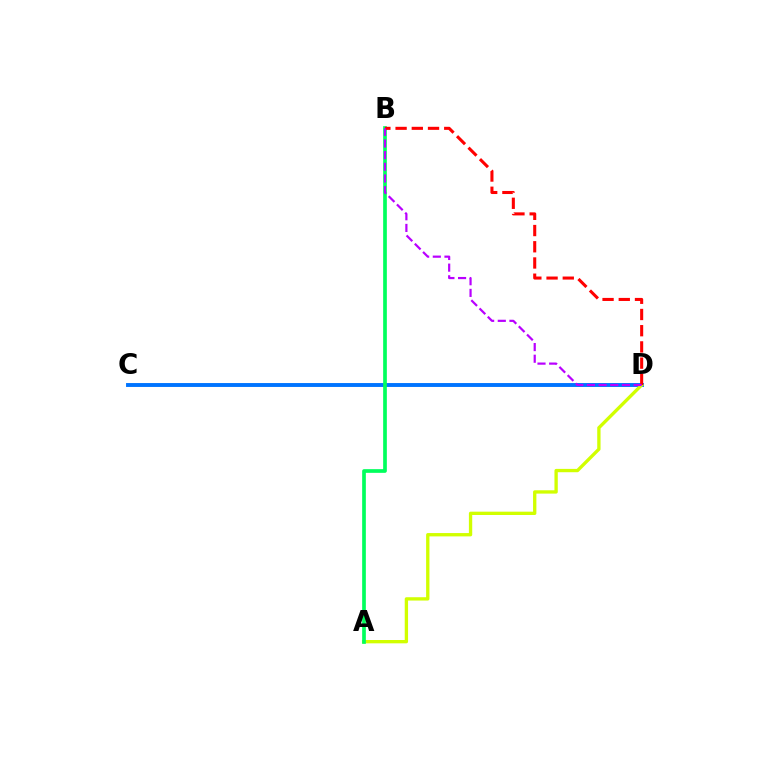{('C', 'D'): [{'color': '#0074ff', 'line_style': 'solid', 'thickness': 2.8}], ('A', 'D'): [{'color': '#d1ff00', 'line_style': 'solid', 'thickness': 2.39}], ('A', 'B'): [{'color': '#00ff5c', 'line_style': 'solid', 'thickness': 2.65}], ('B', 'D'): [{'color': '#ff0000', 'line_style': 'dashed', 'thickness': 2.2}, {'color': '#b900ff', 'line_style': 'dashed', 'thickness': 1.58}]}